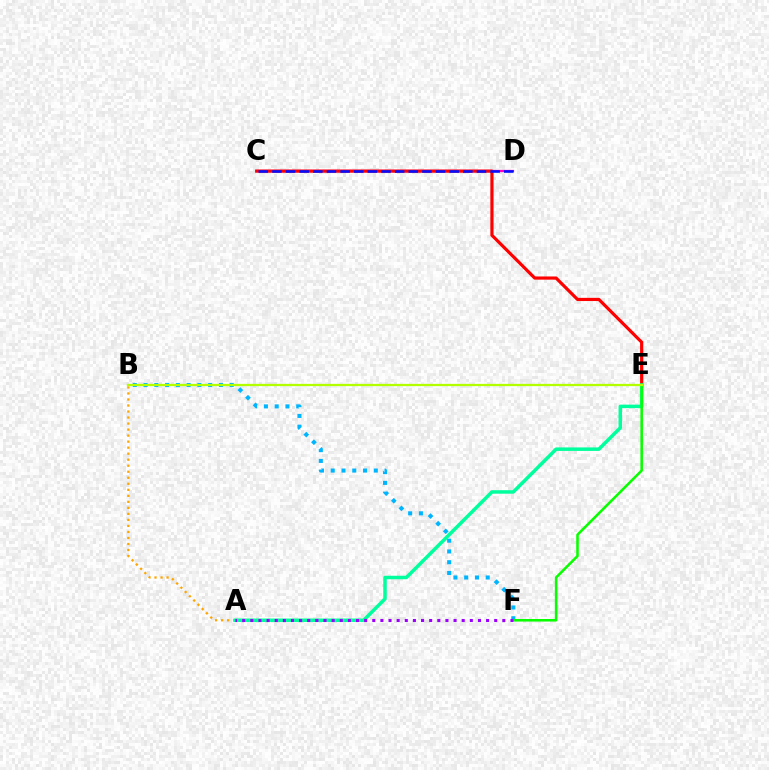{('B', 'F'): [{'color': '#00b5ff', 'line_style': 'dotted', 'thickness': 2.93}], ('C', 'D'): [{'color': '#ff00bd', 'line_style': 'solid', 'thickness': 1.62}, {'color': '#0010ff', 'line_style': 'dashed', 'thickness': 1.85}], ('A', 'B'): [{'color': '#ffa500', 'line_style': 'dotted', 'thickness': 1.64}], ('C', 'E'): [{'color': '#ff0000', 'line_style': 'solid', 'thickness': 2.29}], ('A', 'E'): [{'color': '#00ff9d', 'line_style': 'solid', 'thickness': 2.52}], ('E', 'F'): [{'color': '#08ff00', 'line_style': 'solid', 'thickness': 1.84}], ('B', 'E'): [{'color': '#b3ff00', 'line_style': 'solid', 'thickness': 1.62}], ('A', 'F'): [{'color': '#9b00ff', 'line_style': 'dotted', 'thickness': 2.21}]}